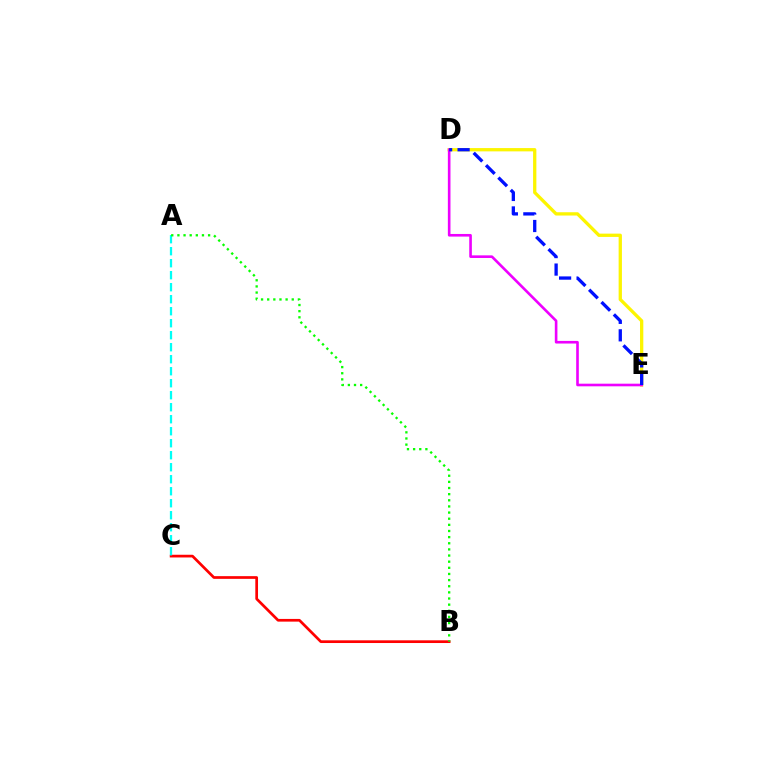{('B', 'C'): [{'color': '#ff0000', 'line_style': 'solid', 'thickness': 1.95}], ('D', 'E'): [{'color': '#fcf500', 'line_style': 'solid', 'thickness': 2.37}, {'color': '#ee00ff', 'line_style': 'solid', 'thickness': 1.89}, {'color': '#0010ff', 'line_style': 'dashed', 'thickness': 2.37}], ('A', 'C'): [{'color': '#00fff6', 'line_style': 'dashed', 'thickness': 1.63}], ('A', 'B'): [{'color': '#08ff00', 'line_style': 'dotted', 'thickness': 1.67}]}